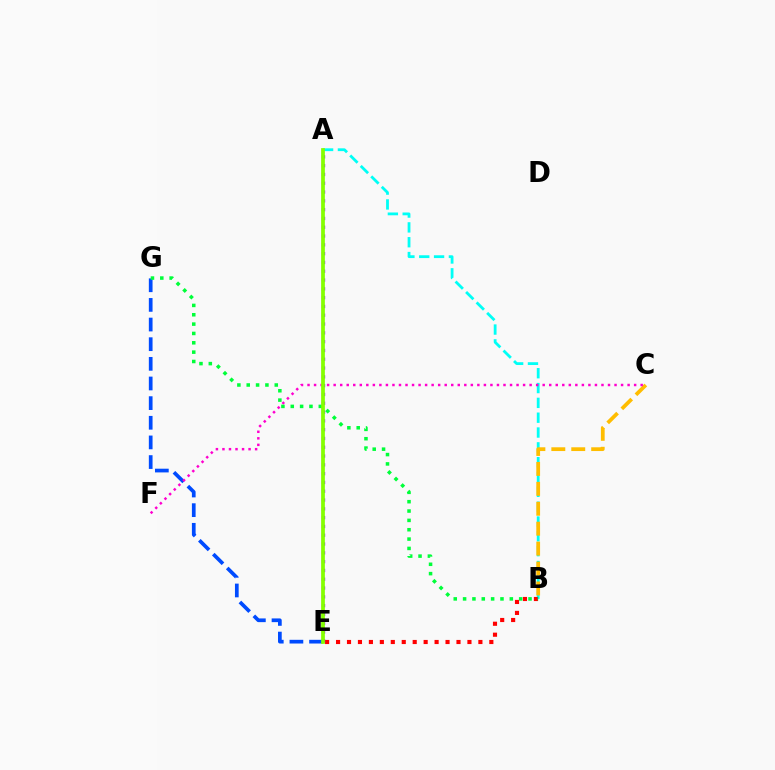{('A', 'B'): [{'color': '#00fff6', 'line_style': 'dashed', 'thickness': 2.01}], ('B', 'E'): [{'color': '#ff0000', 'line_style': 'dotted', 'thickness': 2.97}], ('B', 'C'): [{'color': '#ffbd00', 'line_style': 'dashed', 'thickness': 2.71}], ('E', 'G'): [{'color': '#004bff', 'line_style': 'dashed', 'thickness': 2.67}], ('A', 'E'): [{'color': '#7200ff', 'line_style': 'dotted', 'thickness': 2.39}, {'color': '#84ff00', 'line_style': 'solid', 'thickness': 2.69}], ('C', 'F'): [{'color': '#ff00cf', 'line_style': 'dotted', 'thickness': 1.77}], ('B', 'G'): [{'color': '#00ff39', 'line_style': 'dotted', 'thickness': 2.54}]}